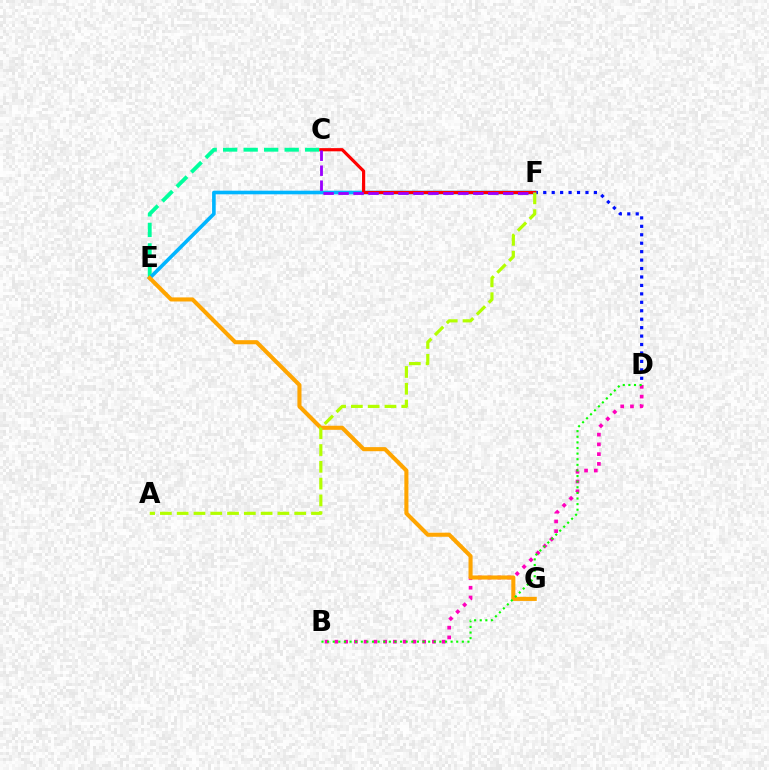{('B', 'D'): [{'color': '#ff00bd', 'line_style': 'dotted', 'thickness': 2.65}, {'color': '#08ff00', 'line_style': 'dotted', 'thickness': 1.53}], ('C', 'E'): [{'color': '#00ff9d', 'line_style': 'dashed', 'thickness': 2.79}], ('D', 'F'): [{'color': '#0010ff', 'line_style': 'dotted', 'thickness': 2.29}], ('E', 'F'): [{'color': '#00b5ff', 'line_style': 'solid', 'thickness': 2.61}], ('C', 'F'): [{'color': '#ff0000', 'line_style': 'solid', 'thickness': 2.29}, {'color': '#9b00ff', 'line_style': 'dashed', 'thickness': 2.03}], ('E', 'G'): [{'color': '#ffa500', 'line_style': 'solid', 'thickness': 2.94}], ('A', 'F'): [{'color': '#b3ff00', 'line_style': 'dashed', 'thickness': 2.28}]}